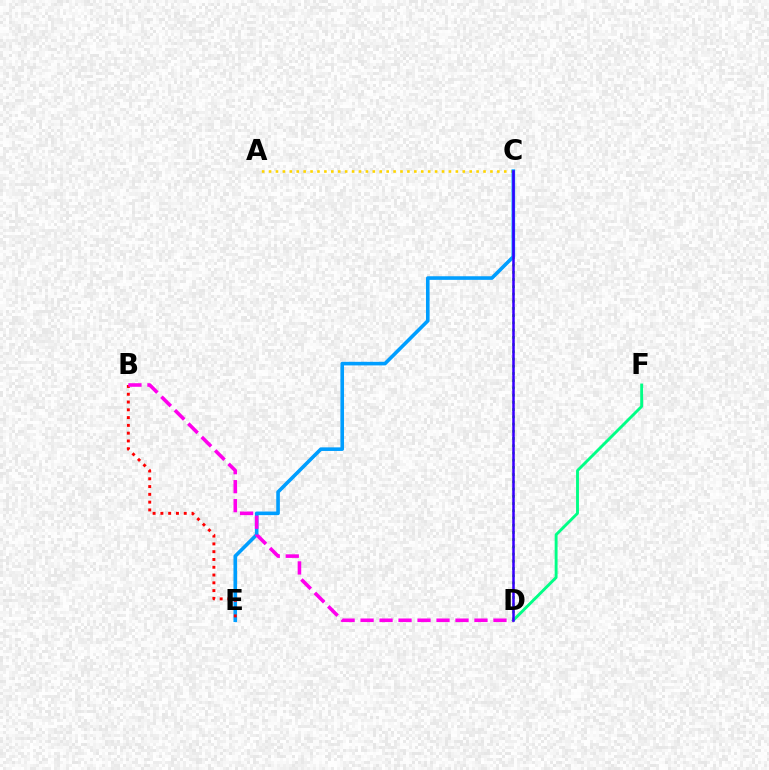{('C', 'D'): [{'color': '#4fff00', 'line_style': 'dotted', 'thickness': 1.96}, {'color': '#3700ff', 'line_style': 'solid', 'thickness': 1.82}], ('D', 'F'): [{'color': '#00ff86', 'line_style': 'solid', 'thickness': 2.08}], ('A', 'C'): [{'color': '#ffd500', 'line_style': 'dotted', 'thickness': 1.88}], ('C', 'E'): [{'color': '#009eff', 'line_style': 'solid', 'thickness': 2.59}], ('B', 'E'): [{'color': '#ff0000', 'line_style': 'dotted', 'thickness': 2.11}], ('B', 'D'): [{'color': '#ff00ed', 'line_style': 'dashed', 'thickness': 2.58}]}